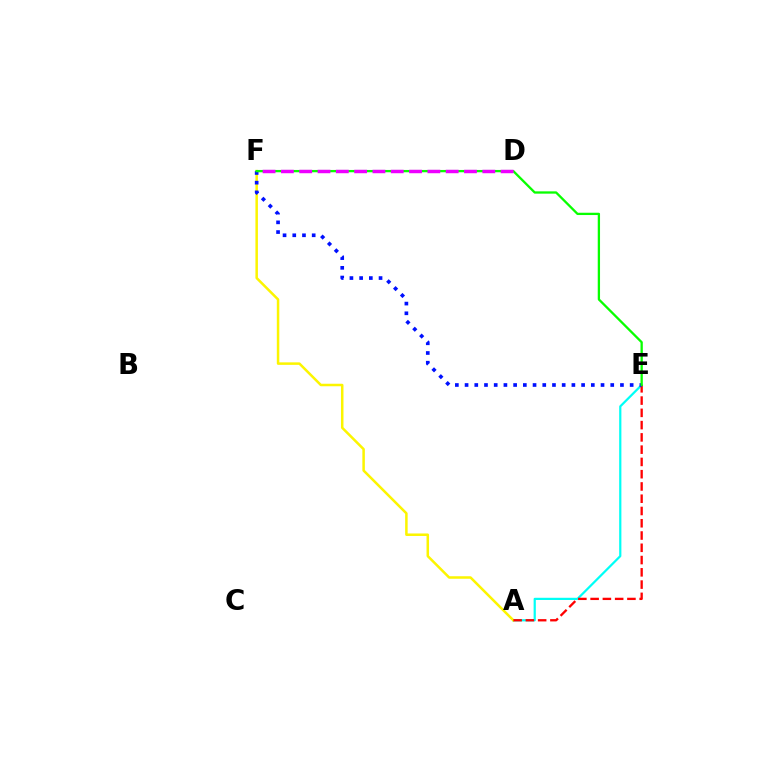{('A', 'E'): [{'color': '#00fff6', 'line_style': 'solid', 'thickness': 1.59}, {'color': '#ff0000', 'line_style': 'dashed', 'thickness': 1.67}], ('A', 'F'): [{'color': '#fcf500', 'line_style': 'solid', 'thickness': 1.81}], ('E', 'F'): [{'color': '#0010ff', 'line_style': 'dotted', 'thickness': 2.64}, {'color': '#08ff00', 'line_style': 'solid', 'thickness': 1.66}], ('D', 'F'): [{'color': '#ee00ff', 'line_style': 'dashed', 'thickness': 2.49}]}